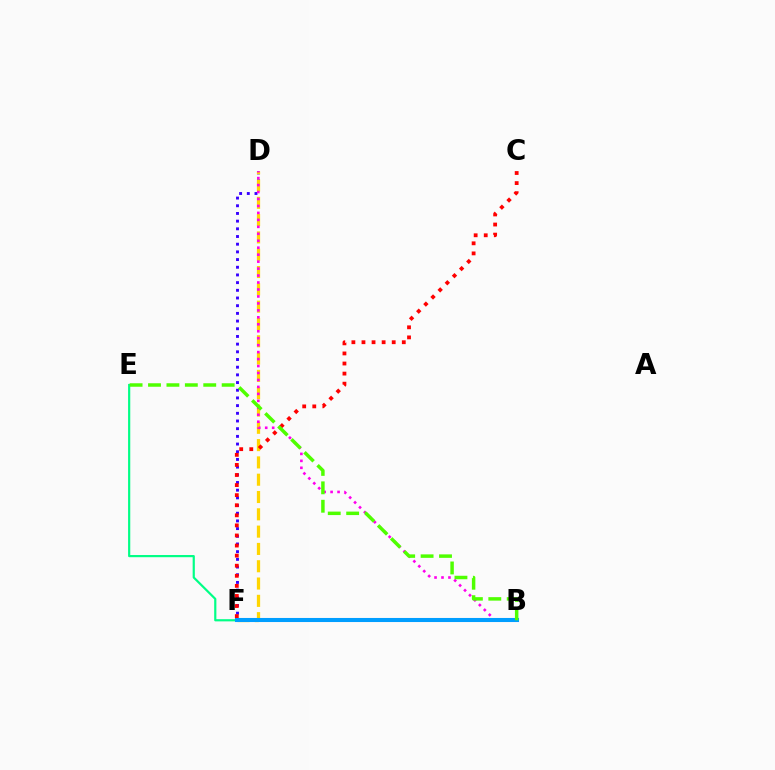{('E', 'F'): [{'color': '#00ff86', 'line_style': 'solid', 'thickness': 1.57}], ('D', 'F'): [{'color': '#3700ff', 'line_style': 'dotted', 'thickness': 2.09}, {'color': '#ffd500', 'line_style': 'dashed', 'thickness': 2.35}], ('B', 'D'): [{'color': '#ff00ed', 'line_style': 'dotted', 'thickness': 1.89}], ('B', 'F'): [{'color': '#009eff', 'line_style': 'solid', 'thickness': 2.93}], ('C', 'F'): [{'color': '#ff0000', 'line_style': 'dotted', 'thickness': 2.74}], ('B', 'E'): [{'color': '#4fff00', 'line_style': 'dashed', 'thickness': 2.5}]}